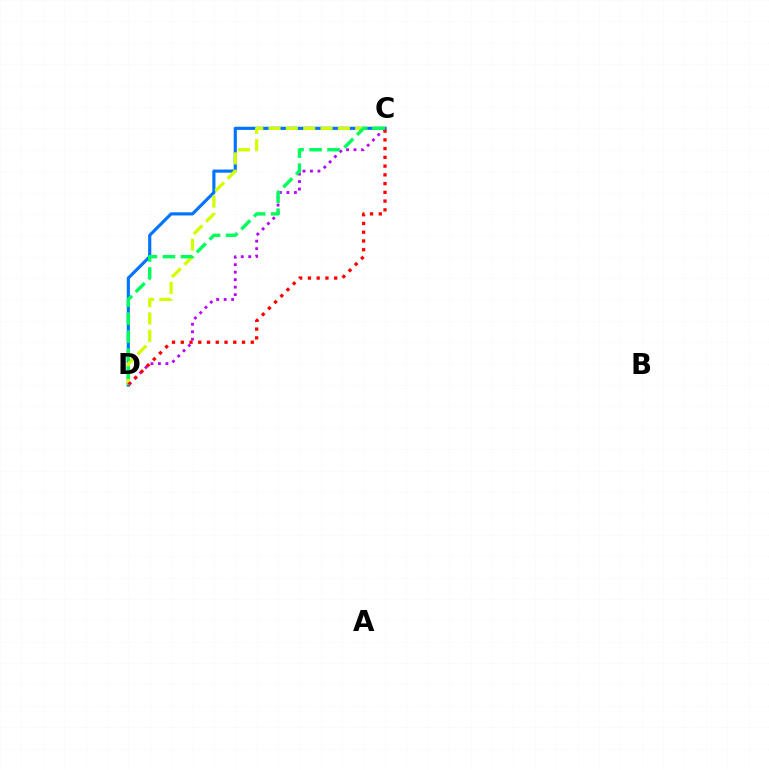{('C', 'D'): [{'color': '#0074ff', 'line_style': 'solid', 'thickness': 2.27}, {'color': '#b900ff', 'line_style': 'dotted', 'thickness': 2.03}, {'color': '#d1ff00', 'line_style': 'dashed', 'thickness': 2.35}, {'color': '#ff0000', 'line_style': 'dotted', 'thickness': 2.38}, {'color': '#00ff5c', 'line_style': 'dashed', 'thickness': 2.45}]}